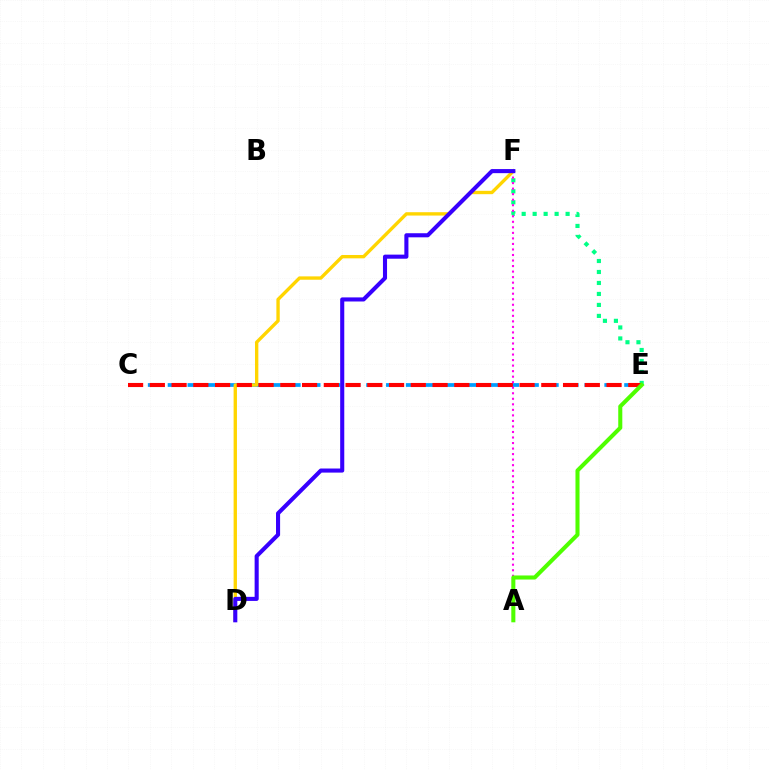{('E', 'F'): [{'color': '#00ff86', 'line_style': 'dotted', 'thickness': 2.98}], ('C', 'E'): [{'color': '#009eff', 'line_style': 'dashed', 'thickness': 2.7}, {'color': '#ff0000', 'line_style': 'dashed', 'thickness': 2.95}], ('D', 'F'): [{'color': '#ffd500', 'line_style': 'solid', 'thickness': 2.42}, {'color': '#3700ff', 'line_style': 'solid', 'thickness': 2.94}], ('A', 'F'): [{'color': '#ff00ed', 'line_style': 'dotted', 'thickness': 1.5}], ('A', 'E'): [{'color': '#4fff00', 'line_style': 'solid', 'thickness': 2.92}]}